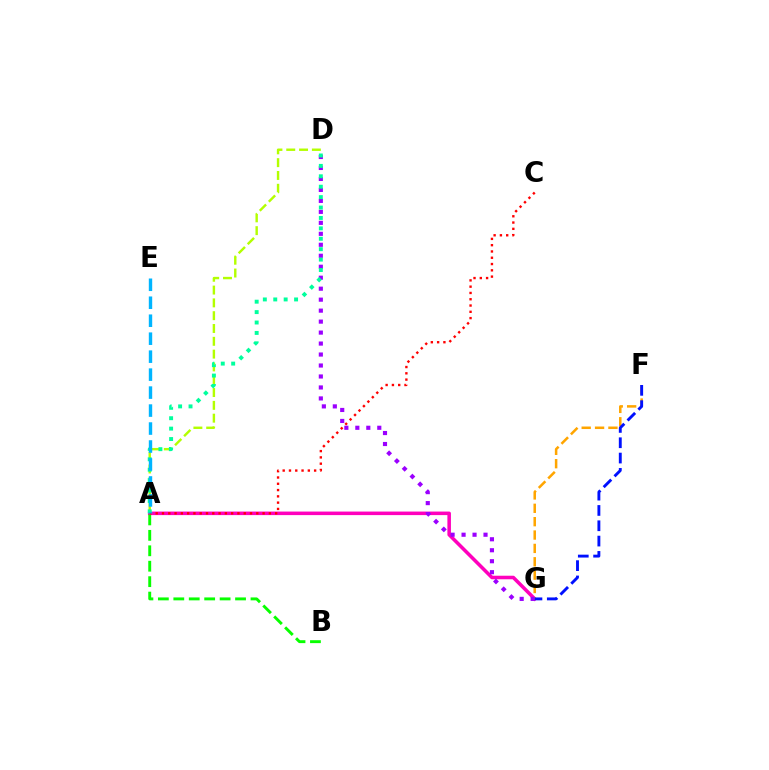{('A', 'G'): [{'color': '#ff00bd', 'line_style': 'solid', 'thickness': 2.55}], ('F', 'G'): [{'color': '#ffa500', 'line_style': 'dashed', 'thickness': 1.82}, {'color': '#0010ff', 'line_style': 'dashed', 'thickness': 2.08}], ('A', 'D'): [{'color': '#b3ff00', 'line_style': 'dashed', 'thickness': 1.74}, {'color': '#00ff9d', 'line_style': 'dotted', 'thickness': 2.83}], ('D', 'G'): [{'color': '#9b00ff', 'line_style': 'dotted', 'thickness': 2.98}], ('A', 'B'): [{'color': '#08ff00', 'line_style': 'dashed', 'thickness': 2.1}], ('A', 'C'): [{'color': '#ff0000', 'line_style': 'dotted', 'thickness': 1.71}], ('A', 'E'): [{'color': '#00b5ff', 'line_style': 'dashed', 'thickness': 2.44}]}